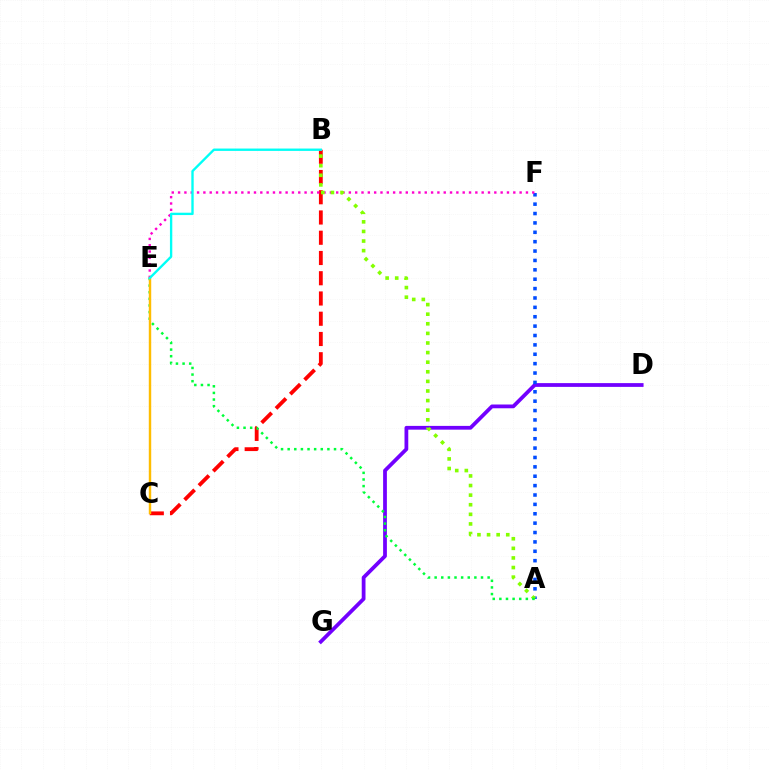{('D', 'G'): [{'color': '#7200ff', 'line_style': 'solid', 'thickness': 2.71}], ('B', 'C'): [{'color': '#ff0000', 'line_style': 'dashed', 'thickness': 2.75}], ('A', 'F'): [{'color': '#004bff', 'line_style': 'dotted', 'thickness': 2.55}], ('E', 'F'): [{'color': '#ff00cf', 'line_style': 'dotted', 'thickness': 1.72}], ('A', 'B'): [{'color': '#84ff00', 'line_style': 'dotted', 'thickness': 2.61}], ('A', 'E'): [{'color': '#00ff39', 'line_style': 'dotted', 'thickness': 1.8}], ('C', 'E'): [{'color': '#ffbd00', 'line_style': 'solid', 'thickness': 1.75}], ('B', 'E'): [{'color': '#00fff6', 'line_style': 'solid', 'thickness': 1.7}]}